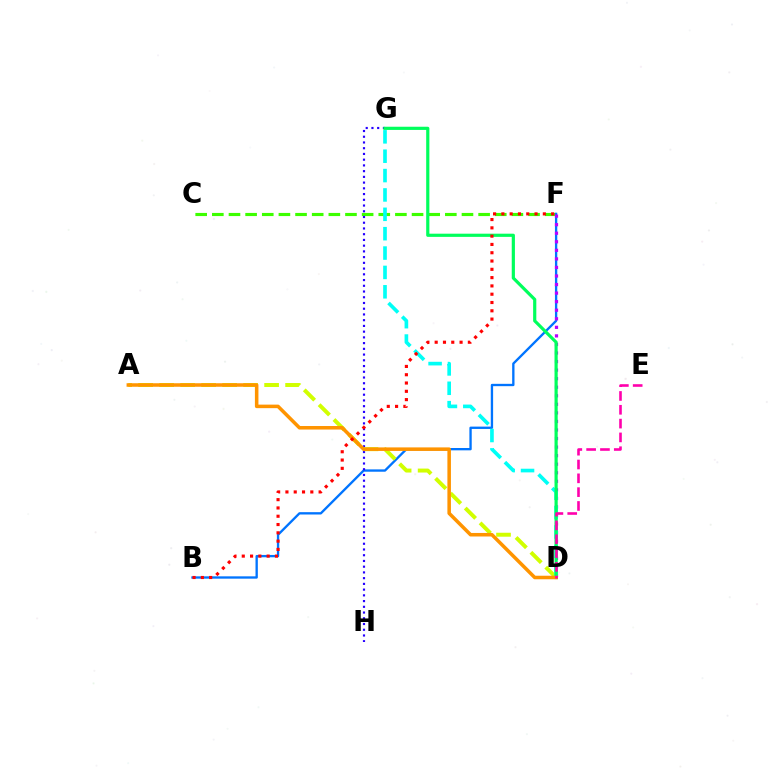{('C', 'F'): [{'color': '#3dff00', 'line_style': 'dashed', 'thickness': 2.26}], ('B', 'F'): [{'color': '#0074ff', 'line_style': 'solid', 'thickness': 1.68}, {'color': '#ff0000', 'line_style': 'dotted', 'thickness': 2.25}], ('D', 'F'): [{'color': '#b900ff', 'line_style': 'dotted', 'thickness': 2.32}], ('G', 'H'): [{'color': '#2500ff', 'line_style': 'dotted', 'thickness': 1.56}], ('A', 'D'): [{'color': '#d1ff00', 'line_style': 'dashed', 'thickness': 2.85}, {'color': '#ff9400', 'line_style': 'solid', 'thickness': 2.54}], ('D', 'G'): [{'color': '#00fff6', 'line_style': 'dashed', 'thickness': 2.63}, {'color': '#00ff5c', 'line_style': 'solid', 'thickness': 2.29}], ('D', 'E'): [{'color': '#ff00ac', 'line_style': 'dashed', 'thickness': 1.88}]}